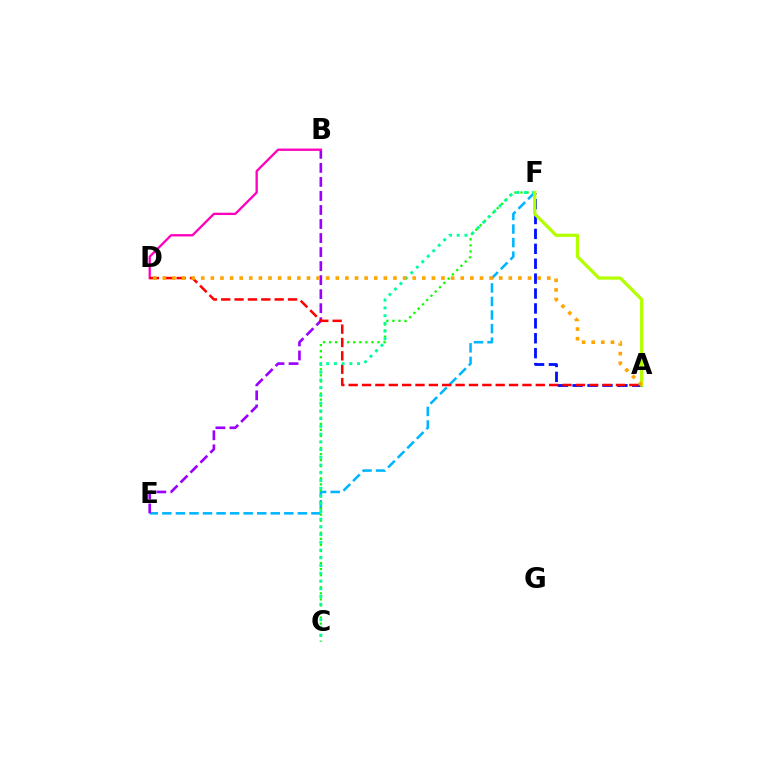{('E', 'F'): [{'color': '#00b5ff', 'line_style': 'dashed', 'thickness': 1.84}], ('A', 'F'): [{'color': '#0010ff', 'line_style': 'dashed', 'thickness': 2.02}, {'color': '#b3ff00', 'line_style': 'solid', 'thickness': 2.33}], ('B', 'E'): [{'color': '#9b00ff', 'line_style': 'dashed', 'thickness': 1.91}], ('C', 'F'): [{'color': '#08ff00', 'line_style': 'dotted', 'thickness': 1.64}, {'color': '#00ff9d', 'line_style': 'dotted', 'thickness': 2.1}], ('B', 'D'): [{'color': '#ff00bd', 'line_style': 'solid', 'thickness': 1.67}], ('A', 'D'): [{'color': '#ff0000', 'line_style': 'dashed', 'thickness': 1.82}, {'color': '#ffa500', 'line_style': 'dotted', 'thickness': 2.61}]}